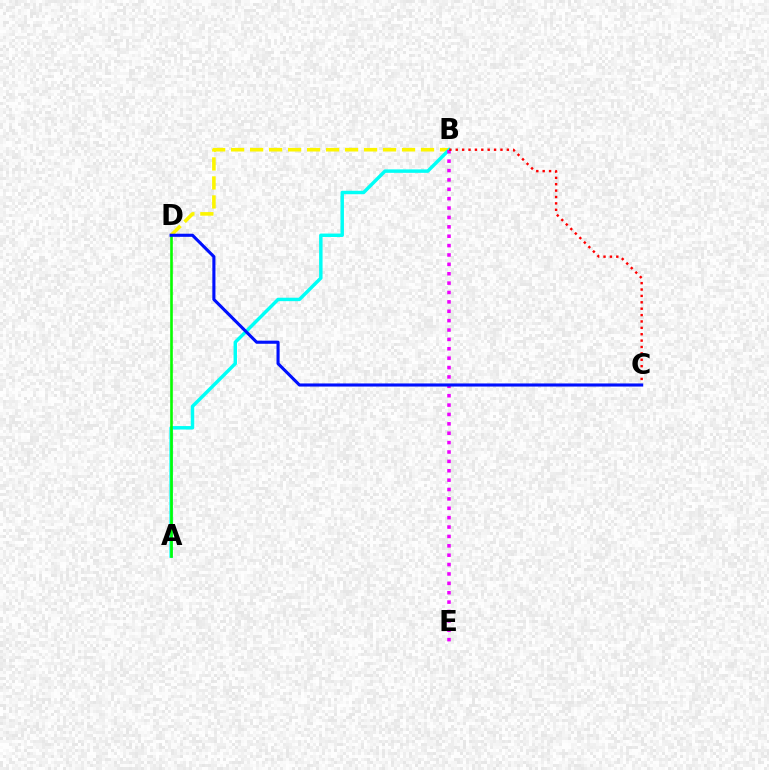{('B', 'D'): [{'color': '#fcf500', 'line_style': 'dashed', 'thickness': 2.58}], ('A', 'B'): [{'color': '#00fff6', 'line_style': 'solid', 'thickness': 2.48}], ('B', 'E'): [{'color': '#ee00ff', 'line_style': 'dotted', 'thickness': 2.55}], ('B', 'C'): [{'color': '#ff0000', 'line_style': 'dotted', 'thickness': 1.74}], ('A', 'D'): [{'color': '#08ff00', 'line_style': 'solid', 'thickness': 1.89}], ('C', 'D'): [{'color': '#0010ff', 'line_style': 'solid', 'thickness': 2.23}]}